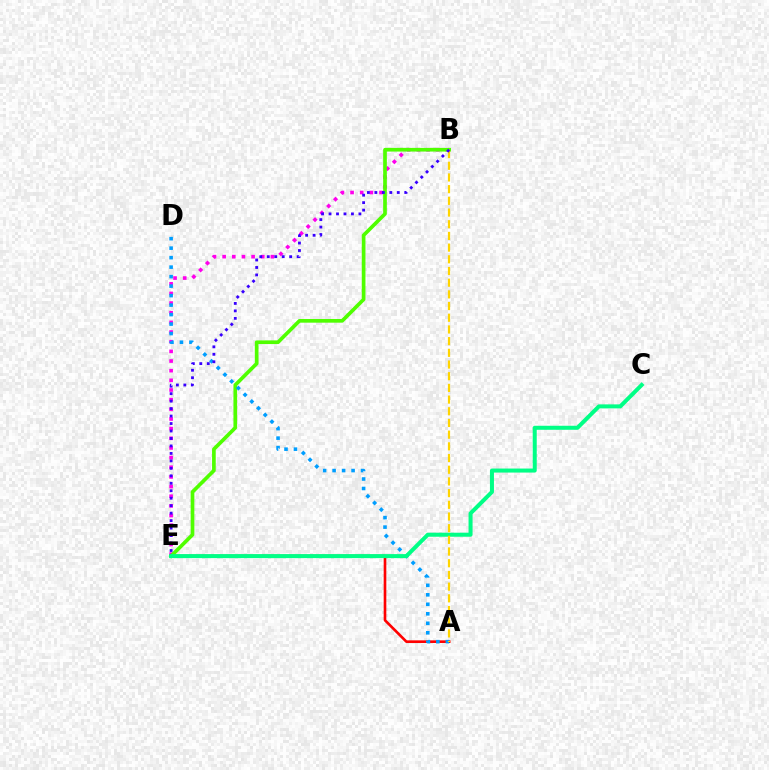{('A', 'E'): [{'color': '#ff0000', 'line_style': 'solid', 'thickness': 1.9}], ('B', 'E'): [{'color': '#ff00ed', 'line_style': 'dotted', 'thickness': 2.62}, {'color': '#4fff00', 'line_style': 'solid', 'thickness': 2.65}, {'color': '#3700ff', 'line_style': 'dotted', 'thickness': 2.03}], ('A', 'D'): [{'color': '#009eff', 'line_style': 'dotted', 'thickness': 2.58}], ('C', 'E'): [{'color': '#00ff86', 'line_style': 'solid', 'thickness': 2.89}], ('A', 'B'): [{'color': '#ffd500', 'line_style': 'dashed', 'thickness': 1.59}]}